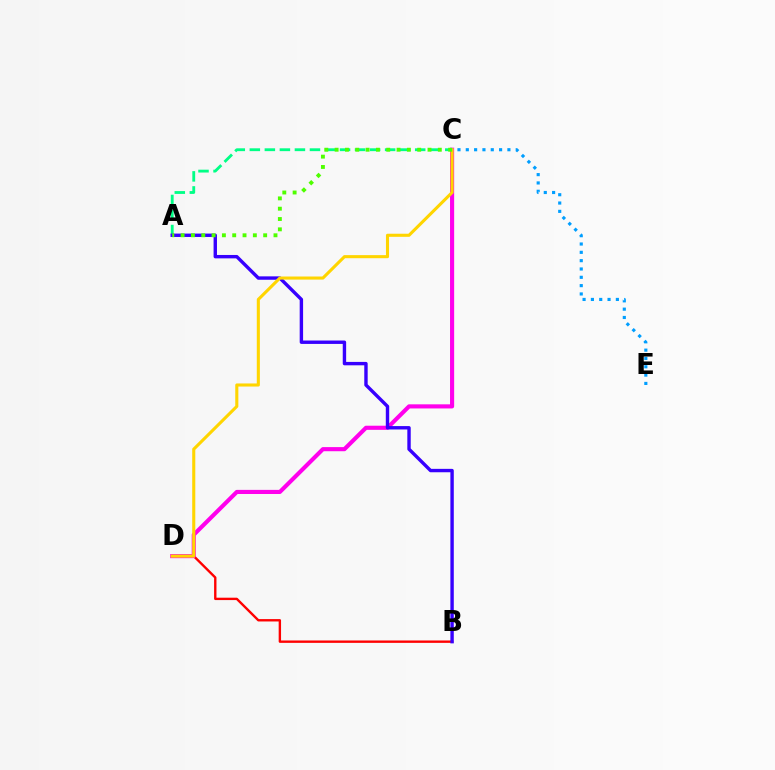{('A', 'C'): [{'color': '#00ff86', 'line_style': 'dashed', 'thickness': 2.04}, {'color': '#4fff00', 'line_style': 'dotted', 'thickness': 2.8}], ('B', 'D'): [{'color': '#ff0000', 'line_style': 'solid', 'thickness': 1.71}], ('C', 'D'): [{'color': '#ff00ed', 'line_style': 'solid', 'thickness': 2.97}, {'color': '#ffd500', 'line_style': 'solid', 'thickness': 2.22}], ('A', 'B'): [{'color': '#3700ff', 'line_style': 'solid', 'thickness': 2.45}], ('C', 'E'): [{'color': '#009eff', 'line_style': 'dotted', 'thickness': 2.26}]}